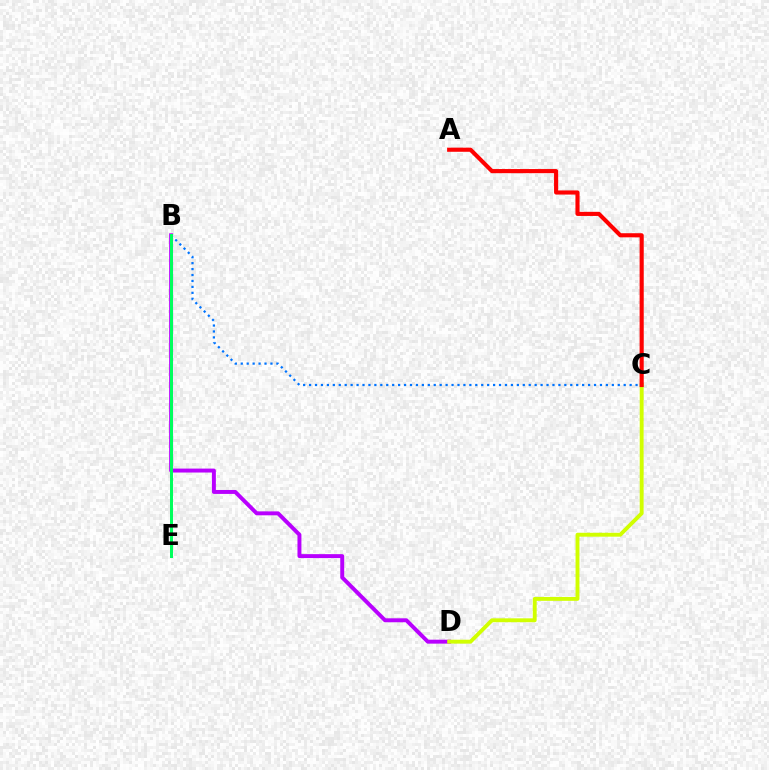{('B', 'D'): [{'color': '#b900ff', 'line_style': 'solid', 'thickness': 2.84}], ('C', 'D'): [{'color': '#d1ff00', 'line_style': 'solid', 'thickness': 2.8}], ('B', 'C'): [{'color': '#0074ff', 'line_style': 'dotted', 'thickness': 1.61}], ('B', 'E'): [{'color': '#00ff5c', 'line_style': 'solid', 'thickness': 2.15}], ('A', 'C'): [{'color': '#ff0000', 'line_style': 'solid', 'thickness': 2.97}]}